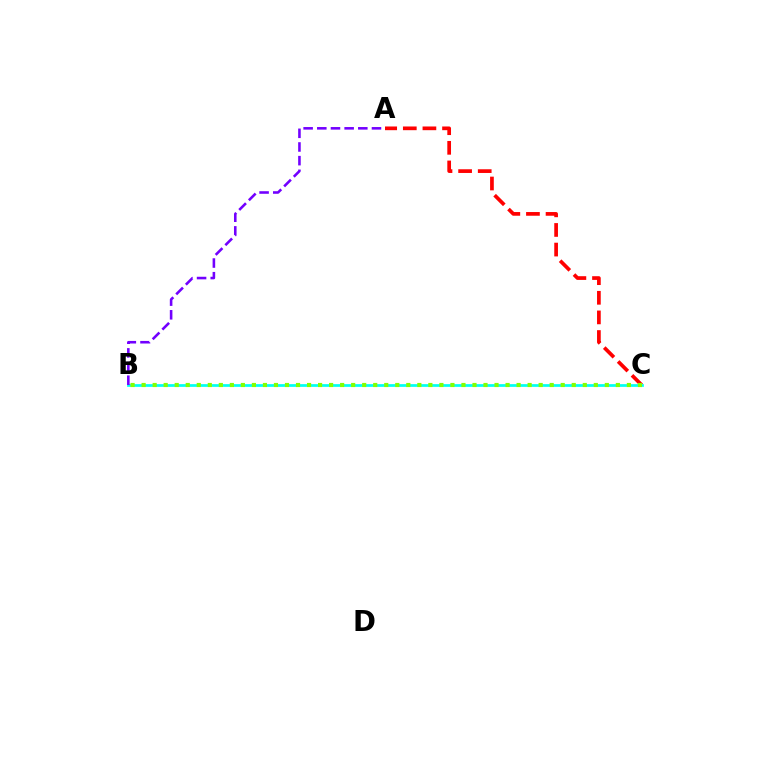{('A', 'C'): [{'color': '#ff0000', 'line_style': 'dashed', 'thickness': 2.66}], ('B', 'C'): [{'color': '#00fff6', 'line_style': 'solid', 'thickness': 1.96}, {'color': '#84ff00', 'line_style': 'dotted', 'thickness': 3.0}], ('A', 'B'): [{'color': '#7200ff', 'line_style': 'dashed', 'thickness': 1.86}]}